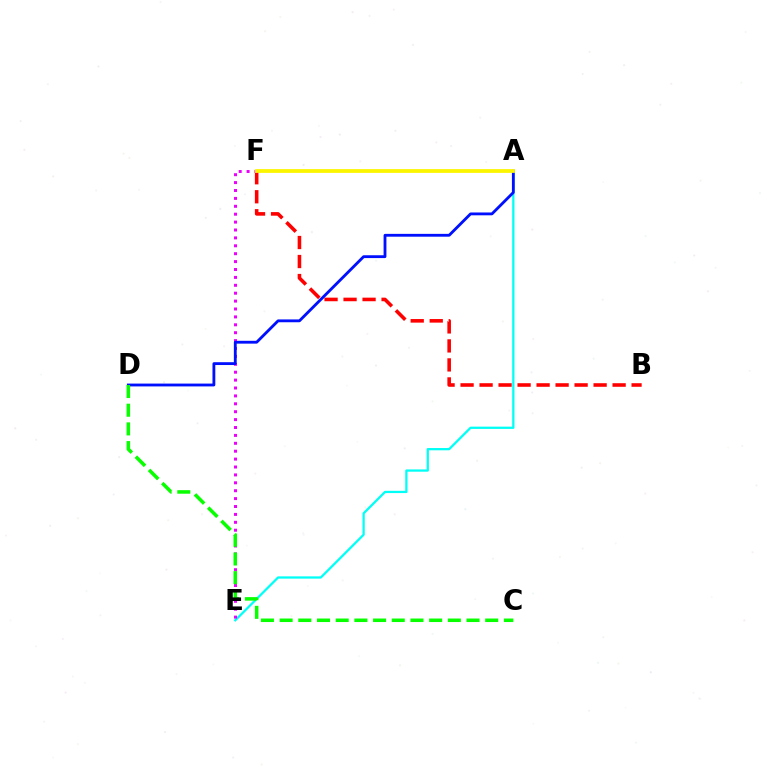{('B', 'F'): [{'color': '#ff0000', 'line_style': 'dashed', 'thickness': 2.58}], ('A', 'E'): [{'color': '#00fff6', 'line_style': 'solid', 'thickness': 1.63}], ('E', 'F'): [{'color': '#ee00ff', 'line_style': 'dotted', 'thickness': 2.15}], ('A', 'D'): [{'color': '#0010ff', 'line_style': 'solid', 'thickness': 2.04}], ('A', 'F'): [{'color': '#fcf500', 'line_style': 'solid', 'thickness': 2.71}], ('C', 'D'): [{'color': '#08ff00', 'line_style': 'dashed', 'thickness': 2.54}]}